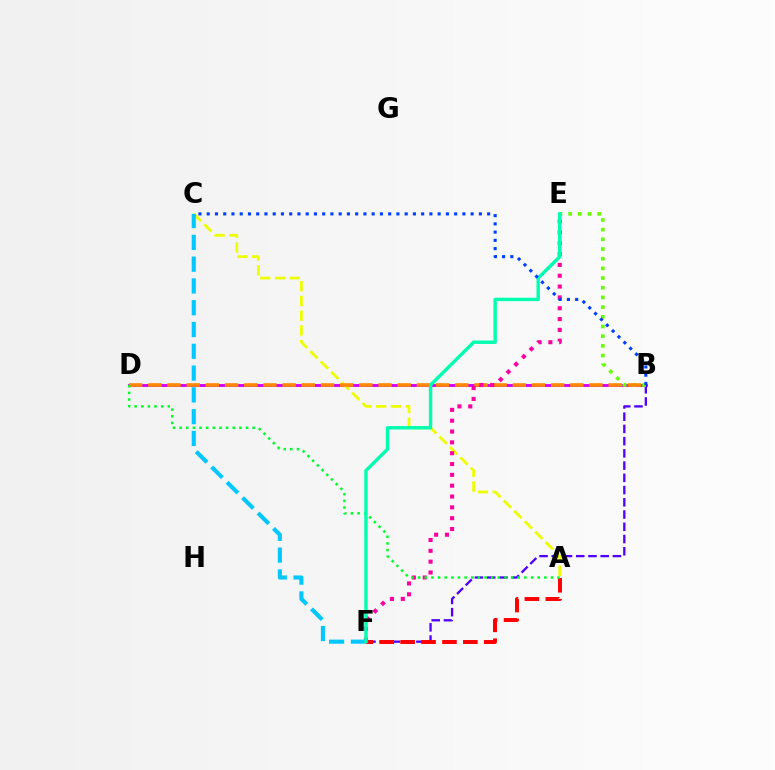{('B', 'D'): [{'color': '#d600ff', 'line_style': 'solid', 'thickness': 2.09}, {'color': '#ff8800', 'line_style': 'dashed', 'thickness': 2.61}], ('B', 'F'): [{'color': '#4f00ff', 'line_style': 'dashed', 'thickness': 1.66}], ('A', 'C'): [{'color': '#eeff00', 'line_style': 'dashed', 'thickness': 2.0}], ('B', 'E'): [{'color': '#66ff00', 'line_style': 'dotted', 'thickness': 2.63}], ('A', 'F'): [{'color': '#ff0000', 'line_style': 'dashed', 'thickness': 2.84}], ('E', 'F'): [{'color': '#ff00a0', 'line_style': 'dotted', 'thickness': 2.94}, {'color': '#00ffaf', 'line_style': 'solid', 'thickness': 2.45}], ('C', 'F'): [{'color': '#00c7ff', 'line_style': 'dashed', 'thickness': 2.96}], ('A', 'D'): [{'color': '#00ff27', 'line_style': 'dotted', 'thickness': 1.8}], ('B', 'C'): [{'color': '#003fff', 'line_style': 'dotted', 'thickness': 2.24}]}